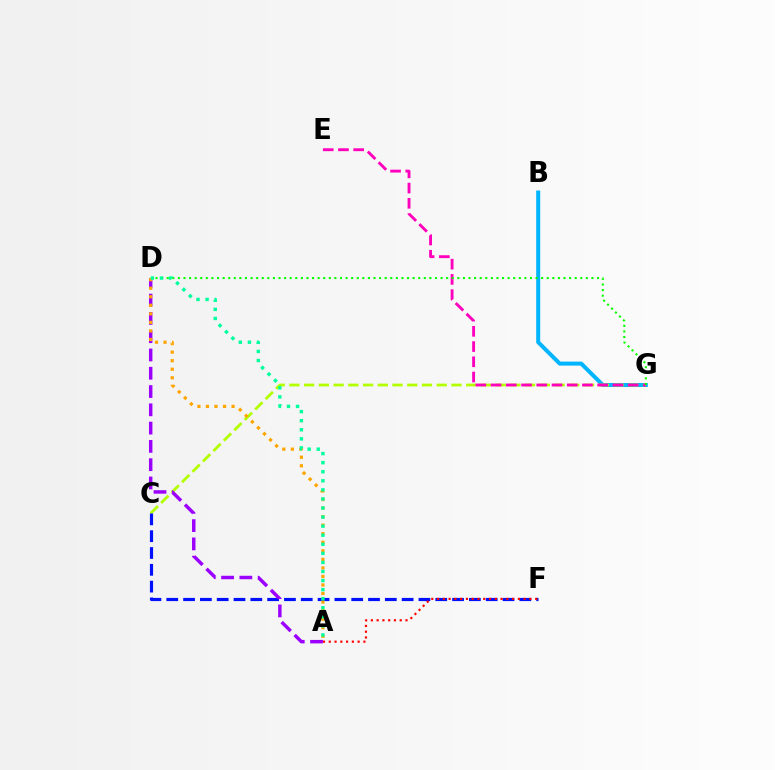{('B', 'G'): [{'color': '#00b5ff', 'line_style': 'solid', 'thickness': 2.88}], ('C', 'G'): [{'color': '#b3ff00', 'line_style': 'dashed', 'thickness': 2.0}], ('C', 'F'): [{'color': '#0010ff', 'line_style': 'dashed', 'thickness': 2.28}], ('A', 'D'): [{'color': '#9b00ff', 'line_style': 'dashed', 'thickness': 2.48}, {'color': '#ffa500', 'line_style': 'dotted', 'thickness': 2.32}, {'color': '#00ff9d', 'line_style': 'dotted', 'thickness': 2.46}], ('E', 'G'): [{'color': '#ff00bd', 'line_style': 'dashed', 'thickness': 2.07}], ('A', 'F'): [{'color': '#ff0000', 'line_style': 'dotted', 'thickness': 1.57}], ('D', 'G'): [{'color': '#08ff00', 'line_style': 'dotted', 'thickness': 1.52}]}